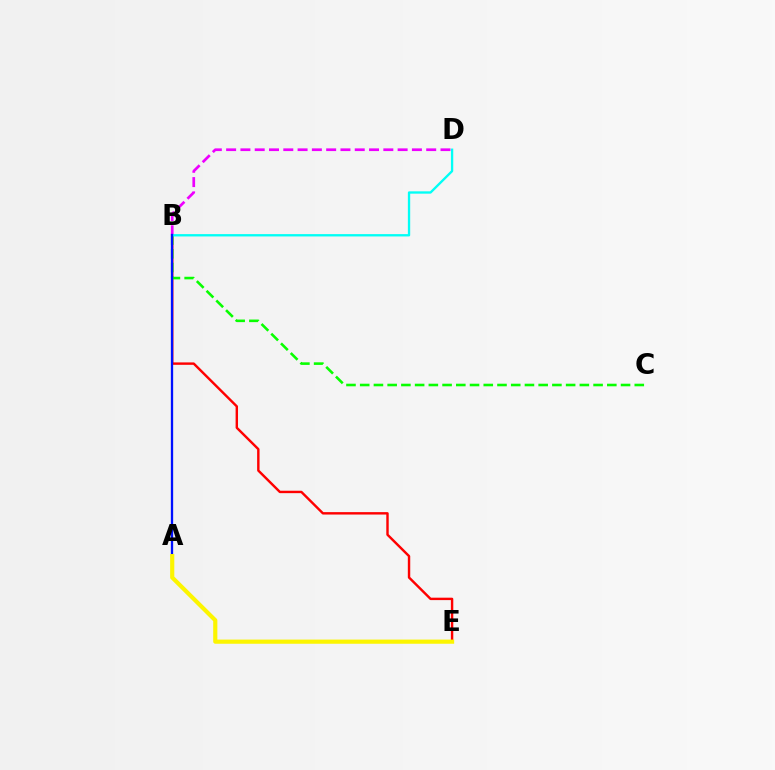{('B', 'E'): [{'color': '#ff0000', 'line_style': 'solid', 'thickness': 1.74}], ('B', 'D'): [{'color': '#ee00ff', 'line_style': 'dashed', 'thickness': 1.94}, {'color': '#00fff6', 'line_style': 'solid', 'thickness': 1.68}], ('B', 'C'): [{'color': '#08ff00', 'line_style': 'dashed', 'thickness': 1.86}], ('A', 'B'): [{'color': '#0010ff', 'line_style': 'solid', 'thickness': 1.67}], ('A', 'E'): [{'color': '#fcf500', 'line_style': 'solid', 'thickness': 3.0}]}